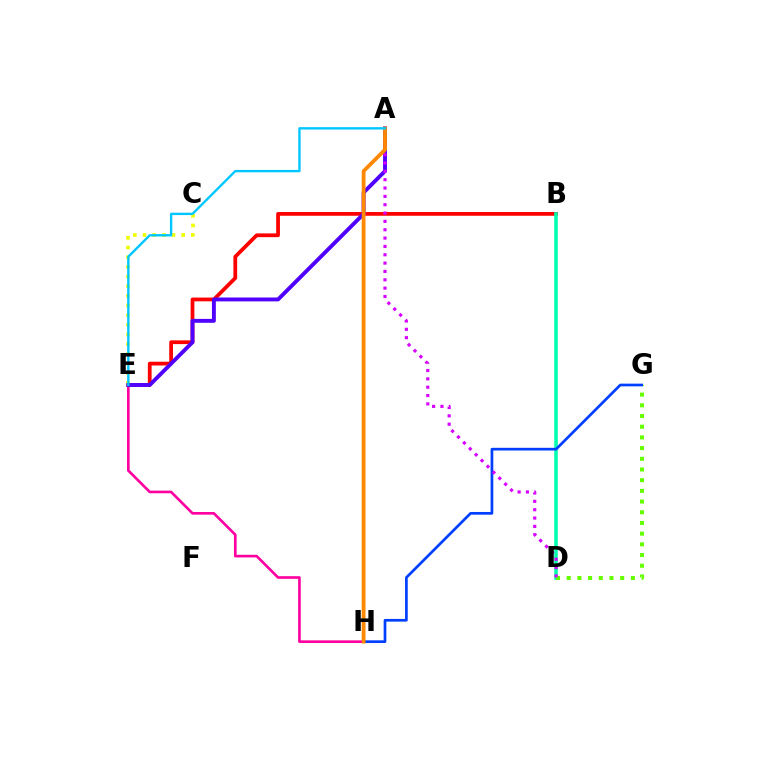{('B', 'E'): [{'color': '#ff0000', 'line_style': 'solid', 'thickness': 2.7}], ('C', 'E'): [{'color': '#eeff00', 'line_style': 'dotted', 'thickness': 2.63}], ('E', 'H'): [{'color': '#ff00a0', 'line_style': 'solid', 'thickness': 1.91}], ('A', 'E'): [{'color': '#4f00ff', 'line_style': 'solid', 'thickness': 2.8}, {'color': '#00c7ff', 'line_style': 'solid', 'thickness': 1.71}], ('B', 'D'): [{'color': '#00ffaf', 'line_style': 'solid', 'thickness': 2.56}], ('A', 'H'): [{'color': '#00ff27', 'line_style': 'dotted', 'thickness': 1.77}, {'color': '#ff8800', 'line_style': 'solid', 'thickness': 2.72}], ('D', 'G'): [{'color': '#66ff00', 'line_style': 'dotted', 'thickness': 2.91}], ('G', 'H'): [{'color': '#003fff', 'line_style': 'solid', 'thickness': 1.94}], ('A', 'D'): [{'color': '#d600ff', 'line_style': 'dotted', 'thickness': 2.27}]}